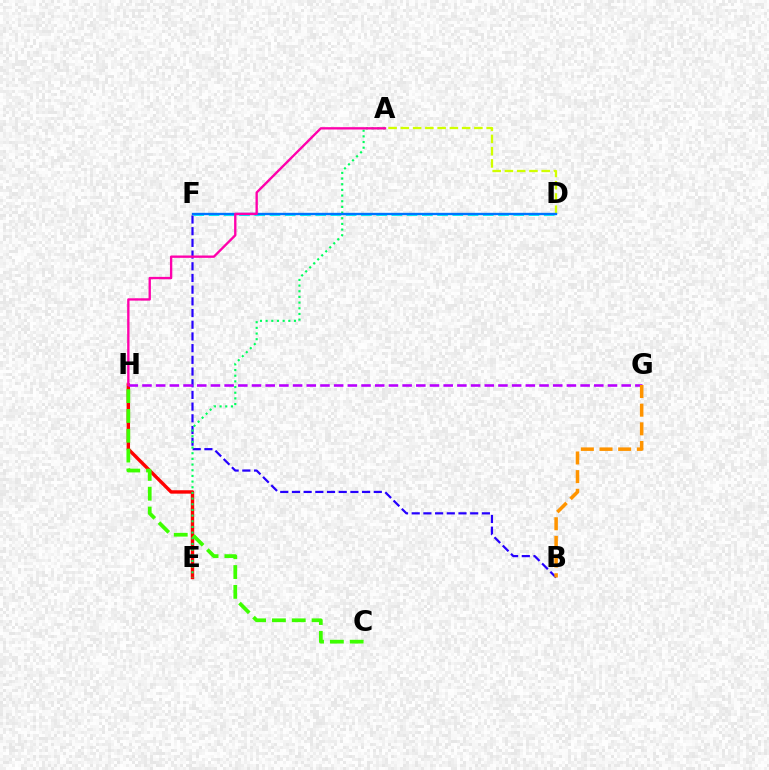{('E', 'H'): [{'color': '#ff0000', 'line_style': 'solid', 'thickness': 2.46}], ('B', 'F'): [{'color': '#2500ff', 'line_style': 'dashed', 'thickness': 1.59}], ('A', 'E'): [{'color': '#00ff5c', 'line_style': 'dotted', 'thickness': 1.54}], ('G', 'H'): [{'color': '#b900ff', 'line_style': 'dashed', 'thickness': 1.86}], ('A', 'D'): [{'color': '#d1ff00', 'line_style': 'dashed', 'thickness': 1.66}], ('D', 'F'): [{'color': '#00fff6', 'line_style': 'dashed', 'thickness': 2.07}, {'color': '#0074ff', 'line_style': 'solid', 'thickness': 1.7}], ('A', 'H'): [{'color': '#ff00ac', 'line_style': 'solid', 'thickness': 1.69}], ('C', 'H'): [{'color': '#3dff00', 'line_style': 'dashed', 'thickness': 2.69}], ('B', 'G'): [{'color': '#ff9400', 'line_style': 'dashed', 'thickness': 2.54}]}